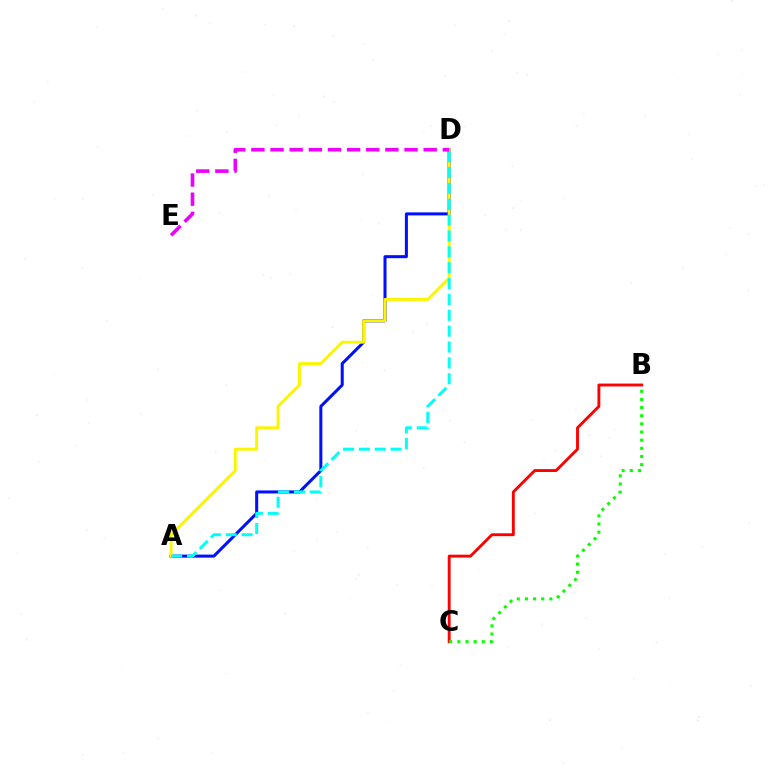{('A', 'D'): [{'color': '#0010ff', 'line_style': 'solid', 'thickness': 2.18}, {'color': '#fcf500', 'line_style': 'solid', 'thickness': 2.1}, {'color': '#00fff6', 'line_style': 'dashed', 'thickness': 2.15}], ('B', 'C'): [{'color': '#ff0000', 'line_style': 'solid', 'thickness': 2.07}, {'color': '#08ff00', 'line_style': 'dotted', 'thickness': 2.21}], ('D', 'E'): [{'color': '#ee00ff', 'line_style': 'dashed', 'thickness': 2.6}]}